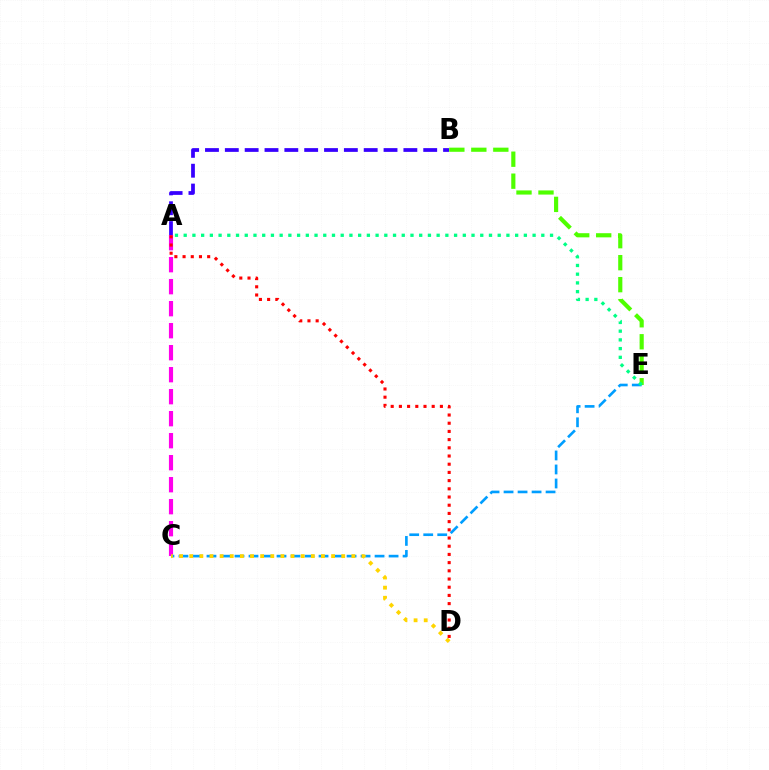{('A', 'C'): [{'color': '#ff00ed', 'line_style': 'dashed', 'thickness': 2.99}], ('C', 'E'): [{'color': '#009eff', 'line_style': 'dashed', 'thickness': 1.9}], ('C', 'D'): [{'color': '#ffd500', 'line_style': 'dotted', 'thickness': 2.75}], ('B', 'E'): [{'color': '#4fff00', 'line_style': 'dashed', 'thickness': 2.99}], ('A', 'E'): [{'color': '#00ff86', 'line_style': 'dotted', 'thickness': 2.37}], ('A', 'B'): [{'color': '#3700ff', 'line_style': 'dashed', 'thickness': 2.7}], ('A', 'D'): [{'color': '#ff0000', 'line_style': 'dotted', 'thickness': 2.23}]}